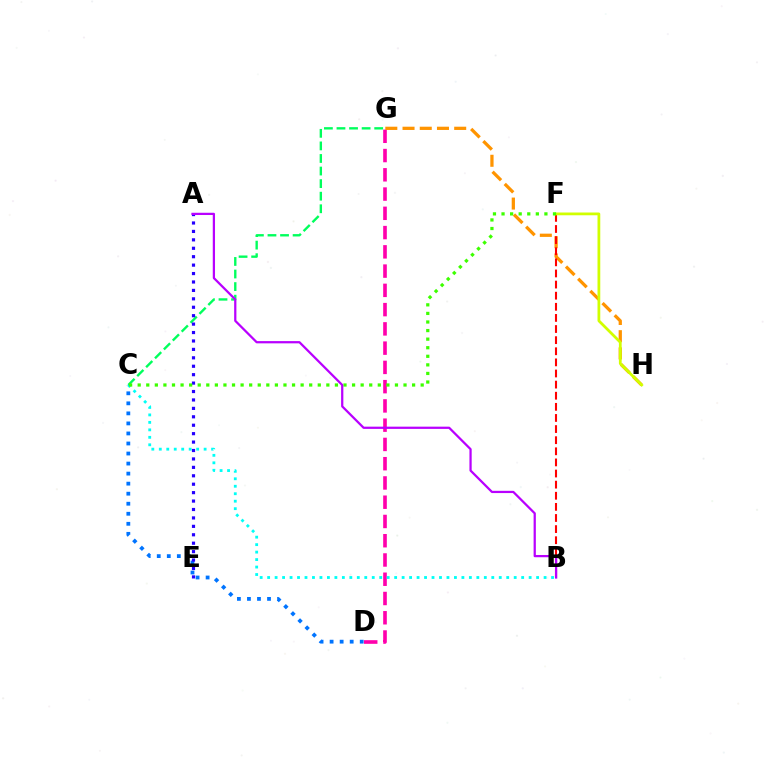{('D', 'G'): [{'color': '#ff00ac', 'line_style': 'dashed', 'thickness': 2.62}], ('G', 'H'): [{'color': '#ff9400', 'line_style': 'dashed', 'thickness': 2.34}], ('B', 'F'): [{'color': '#ff0000', 'line_style': 'dashed', 'thickness': 1.51}], ('B', 'C'): [{'color': '#00fff6', 'line_style': 'dotted', 'thickness': 2.03}], ('C', 'D'): [{'color': '#0074ff', 'line_style': 'dotted', 'thickness': 2.73}], ('C', 'G'): [{'color': '#00ff5c', 'line_style': 'dashed', 'thickness': 1.71}], ('F', 'H'): [{'color': '#d1ff00', 'line_style': 'solid', 'thickness': 1.99}], ('A', 'E'): [{'color': '#2500ff', 'line_style': 'dotted', 'thickness': 2.29}], ('C', 'F'): [{'color': '#3dff00', 'line_style': 'dotted', 'thickness': 2.33}], ('A', 'B'): [{'color': '#b900ff', 'line_style': 'solid', 'thickness': 1.62}]}